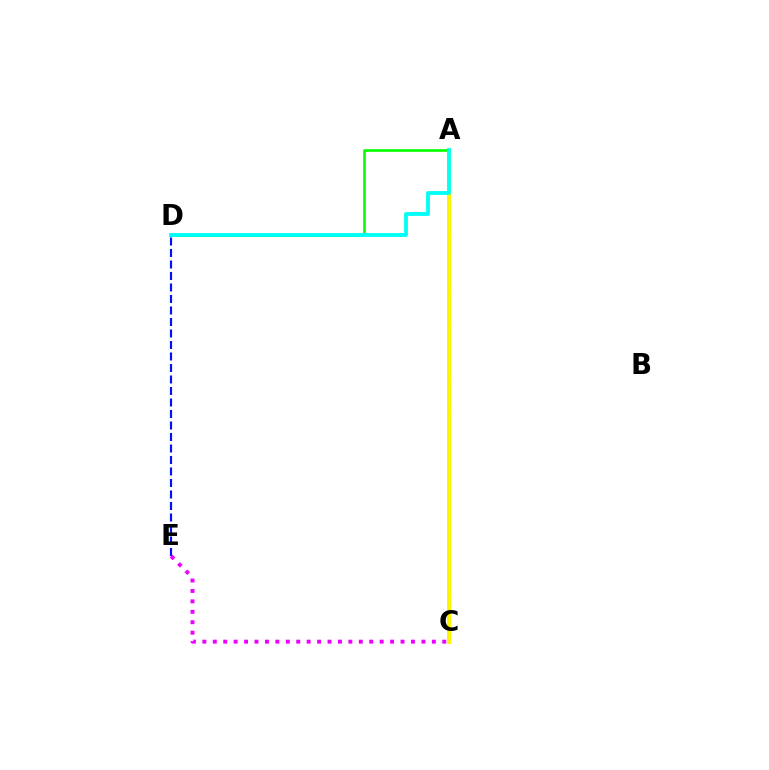{('D', 'E'): [{'color': '#0010ff', 'line_style': 'dashed', 'thickness': 1.56}], ('A', 'D'): [{'color': '#08ff00', 'line_style': 'solid', 'thickness': 1.93}, {'color': '#00fff6', 'line_style': 'solid', 'thickness': 2.76}], ('A', 'C'): [{'color': '#ff0000', 'line_style': 'dotted', 'thickness': 2.22}, {'color': '#fcf500', 'line_style': 'solid', 'thickness': 2.88}], ('C', 'E'): [{'color': '#ee00ff', 'line_style': 'dotted', 'thickness': 2.83}]}